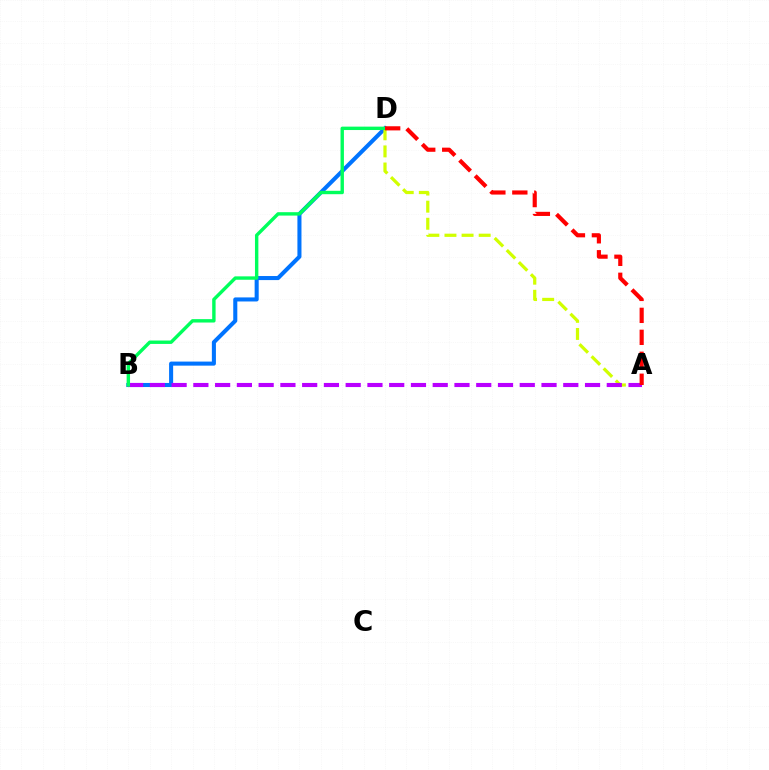{('B', 'D'): [{'color': '#0074ff', 'line_style': 'solid', 'thickness': 2.92}, {'color': '#00ff5c', 'line_style': 'solid', 'thickness': 2.45}], ('A', 'D'): [{'color': '#d1ff00', 'line_style': 'dashed', 'thickness': 2.32}, {'color': '#ff0000', 'line_style': 'dashed', 'thickness': 2.98}], ('A', 'B'): [{'color': '#b900ff', 'line_style': 'dashed', 'thickness': 2.96}]}